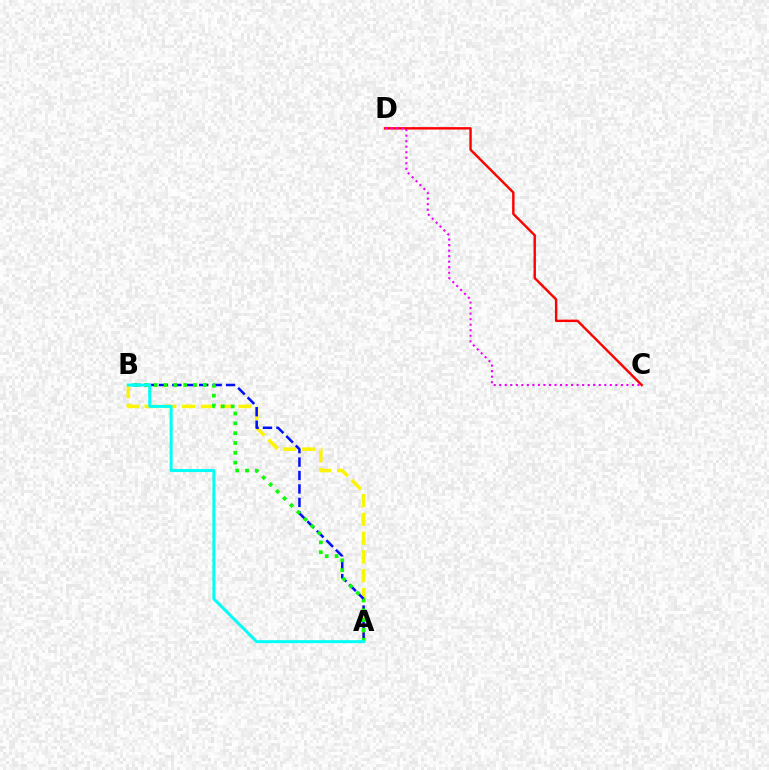{('C', 'D'): [{'color': '#ff0000', 'line_style': 'solid', 'thickness': 1.73}, {'color': '#ee00ff', 'line_style': 'dotted', 'thickness': 1.5}], ('A', 'B'): [{'color': '#fcf500', 'line_style': 'dashed', 'thickness': 2.55}, {'color': '#0010ff', 'line_style': 'dashed', 'thickness': 1.82}, {'color': '#08ff00', 'line_style': 'dotted', 'thickness': 2.67}, {'color': '#00fff6', 'line_style': 'solid', 'thickness': 2.16}]}